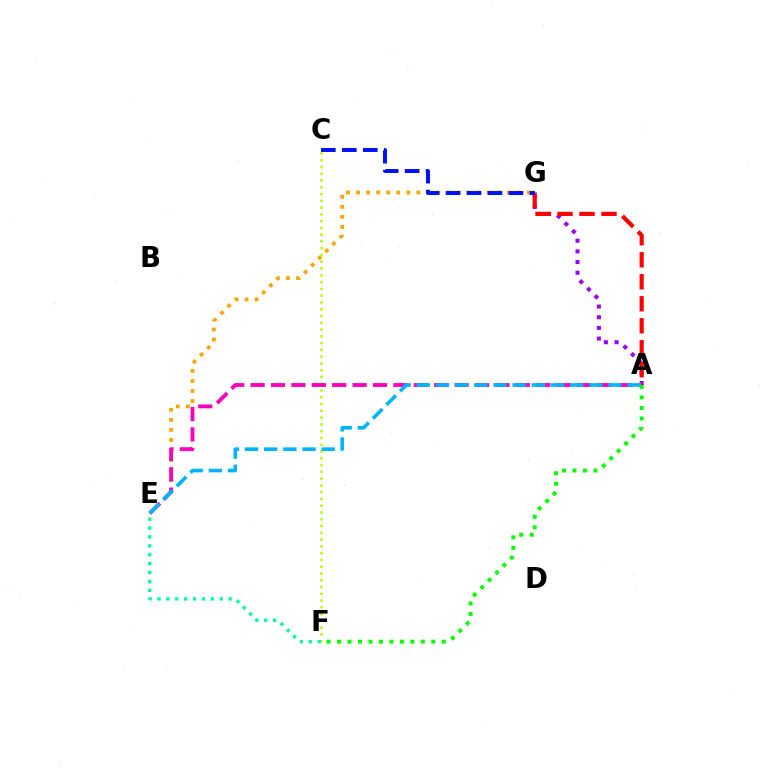{('A', 'G'): [{'color': '#9b00ff', 'line_style': 'dotted', 'thickness': 2.9}, {'color': '#ff0000', 'line_style': 'dashed', 'thickness': 2.99}], ('E', 'G'): [{'color': '#ffa500', 'line_style': 'dotted', 'thickness': 2.73}], ('C', 'F'): [{'color': '#b3ff00', 'line_style': 'dotted', 'thickness': 1.84}], ('C', 'G'): [{'color': '#0010ff', 'line_style': 'dashed', 'thickness': 2.85}], ('E', 'F'): [{'color': '#00ff9d', 'line_style': 'dotted', 'thickness': 2.42}], ('A', 'E'): [{'color': '#ff00bd', 'line_style': 'dashed', 'thickness': 2.77}, {'color': '#00b5ff', 'line_style': 'dashed', 'thickness': 2.6}], ('A', 'F'): [{'color': '#08ff00', 'line_style': 'dotted', 'thickness': 2.85}]}